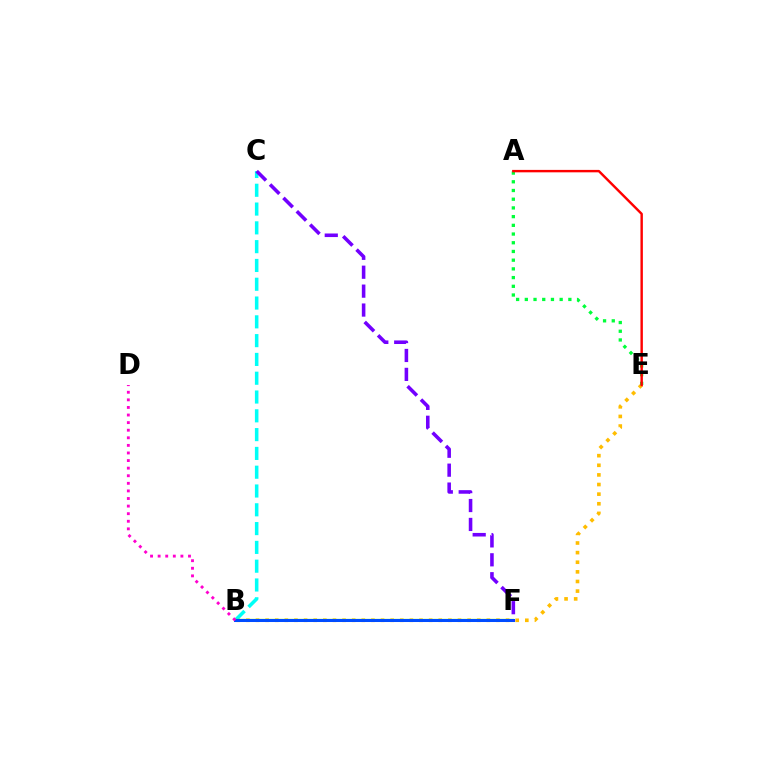{('B', 'E'): [{'color': '#ffbd00', 'line_style': 'dotted', 'thickness': 2.61}], ('B', 'C'): [{'color': '#00fff6', 'line_style': 'dashed', 'thickness': 2.55}], ('B', 'F'): [{'color': '#84ff00', 'line_style': 'solid', 'thickness': 1.66}, {'color': '#004bff', 'line_style': 'solid', 'thickness': 2.18}], ('A', 'E'): [{'color': '#00ff39', 'line_style': 'dotted', 'thickness': 2.37}, {'color': '#ff0000', 'line_style': 'solid', 'thickness': 1.75}], ('B', 'D'): [{'color': '#ff00cf', 'line_style': 'dotted', 'thickness': 2.06}], ('C', 'F'): [{'color': '#7200ff', 'line_style': 'dashed', 'thickness': 2.57}]}